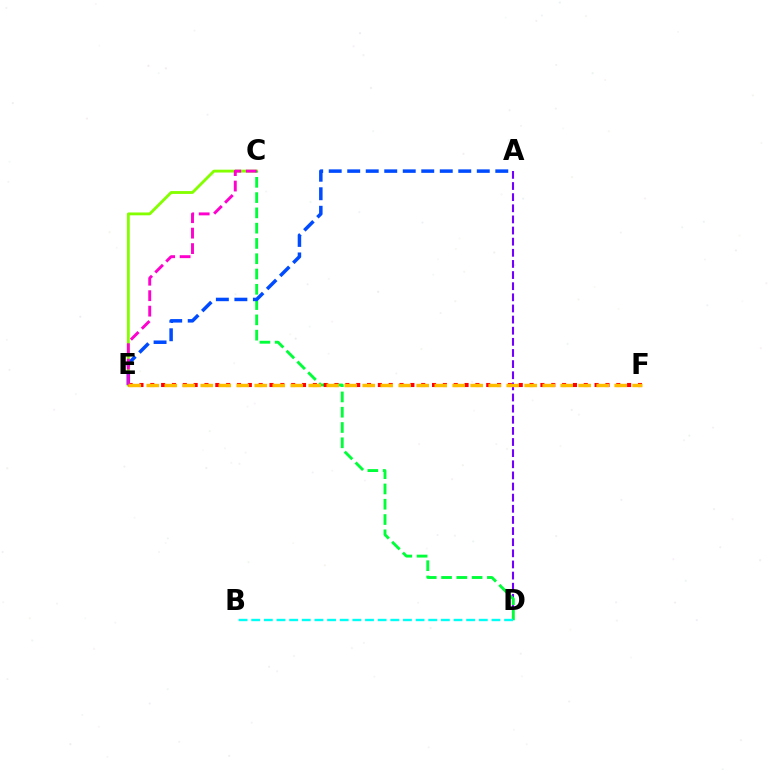{('A', 'D'): [{'color': '#7200ff', 'line_style': 'dashed', 'thickness': 1.51}], ('C', 'E'): [{'color': '#84ff00', 'line_style': 'solid', 'thickness': 2.04}, {'color': '#ff00cf', 'line_style': 'dashed', 'thickness': 2.1}], ('C', 'D'): [{'color': '#00ff39', 'line_style': 'dashed', 'thickness': 2.08}], ('E', 'F'): [{'color': '#ff0000', 'line_style': 'dotted', 'thickness': 2.94}, {'color': '#ffbd00', 'line_style': 'dashed', 'thickness': 2.44}], ('A', 'E'): [{'color': '#004bff', 'line_style': 'dashed', 'thickness': 2.51}], ('B', 'D'): [{'color': '#00fff6', 'line_style': 'dashed', 'thickness': 1.72}]}